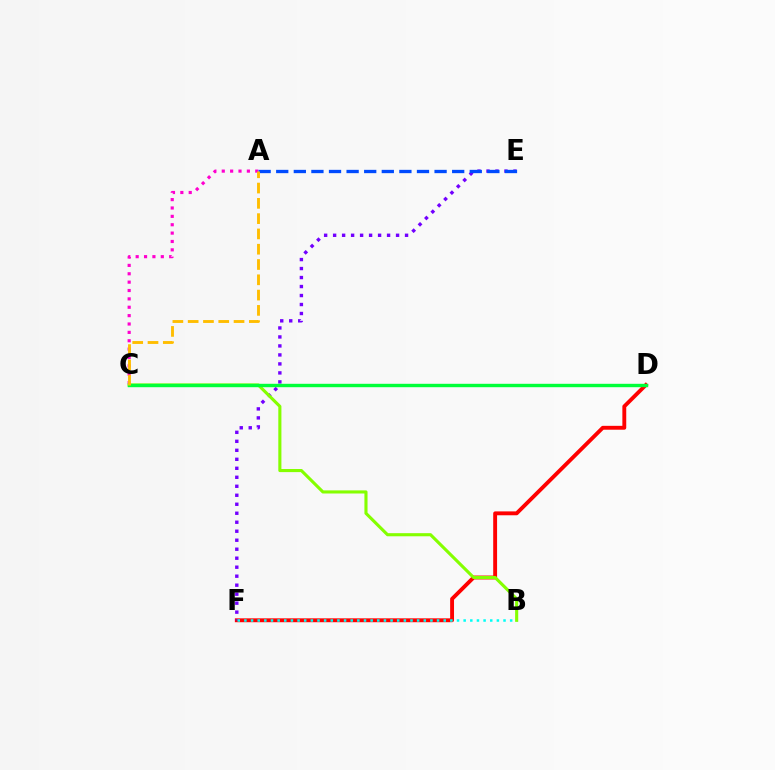{('A', 'C'): [{'color': '#ff00cf', 'line_style': 'dotted', 'thickness': 2.27}, {'color': '#ffbd00', 'line_style': 'dashed', 'thickness': 2.08}], ('D', 'F'): [{'color': '#ff0000', 'line_style': 'solid', 'thickness': 2.79}], ('E', 'F'): [{'color': '#7200ff', 'line_style': 'dotted', 'thickness': 2.44}], ('B', 'F'): [{'color': '#00fff6', 'line_style': 'dotted', 'thickness': 1.81}], ('A', 'E'): [{'color': '#004bff', 'line_style': 'dashed', 'thickness': 2.39}], ('B', 'C'): [{'color': '#84ff00', 'line_style': 'solid', 'thickness': 2.24}], ('C', 'D'): [{'color': '#00ff39', 'line_style': 'solid', 'thickness': 2.45}]}